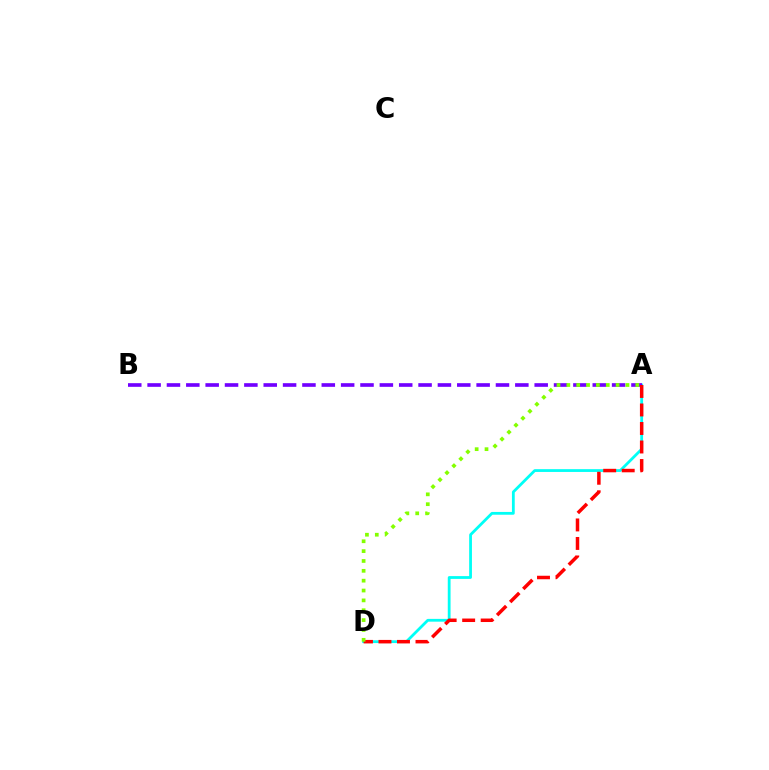{('A', 'D'): [{'color': '#00fff6', 'line_style': 'solid', 'thickness': 2.01}, {'color': '#ff0000', 'line_style': 'dashed', 'thickness': 2.51}, {'color': '#84ff00', 'line_style': 'dotted', 'thickness': 2.68}], ('A', 'B'): [{'color': '#7200ff', 'line_style': 'dashed', 'thickness': 2.63}]}